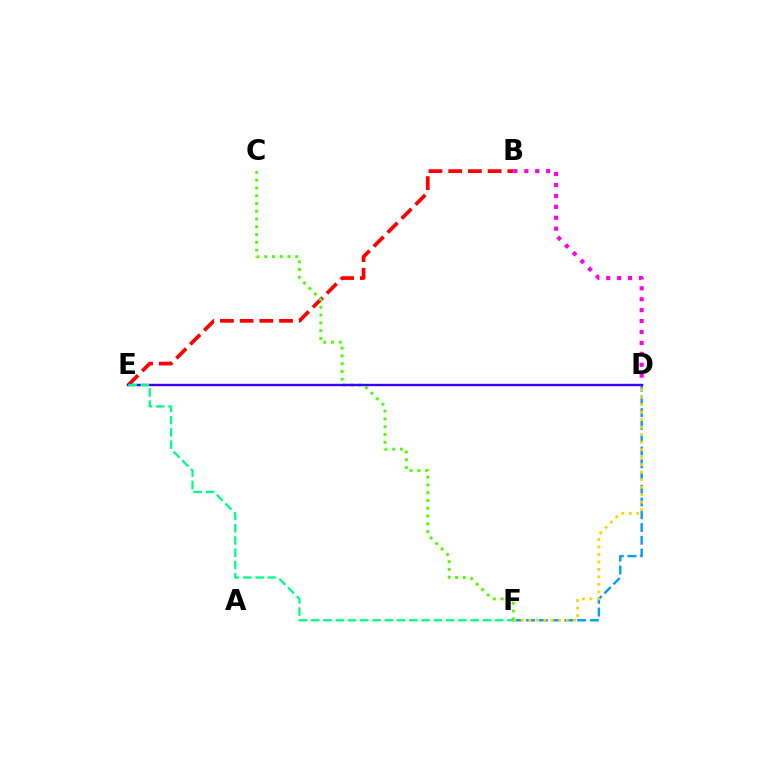{('B', 'E'): [{'color': '#ff0000', 'line_style': 'dashed', 'thickness': 2.68}], ('D', 'F'): [{'color': '#009eff', 'line_style': 'dashed', 'thickness': 1.73}, {'color': '#ffd500', 'line_style': 'dotted', 'thickness': 2.04}], ('C', 'F'): [{'color': '#4fff00', 'line_style': 'dotted', 'thickness': 2.11}], ('B', 'D'): [{'color': '#ff00ed', 'line_style': 'dotted', 'thickness': 2.97}], ('D', 'E'): [{'color': '#3700ff', 'line_style': 'solid', 'thickness': 1.72}], ('E', 'F'): [{'color': '#00ff86', 'line_style': 'dashed', 'thickness': 1.67}]}